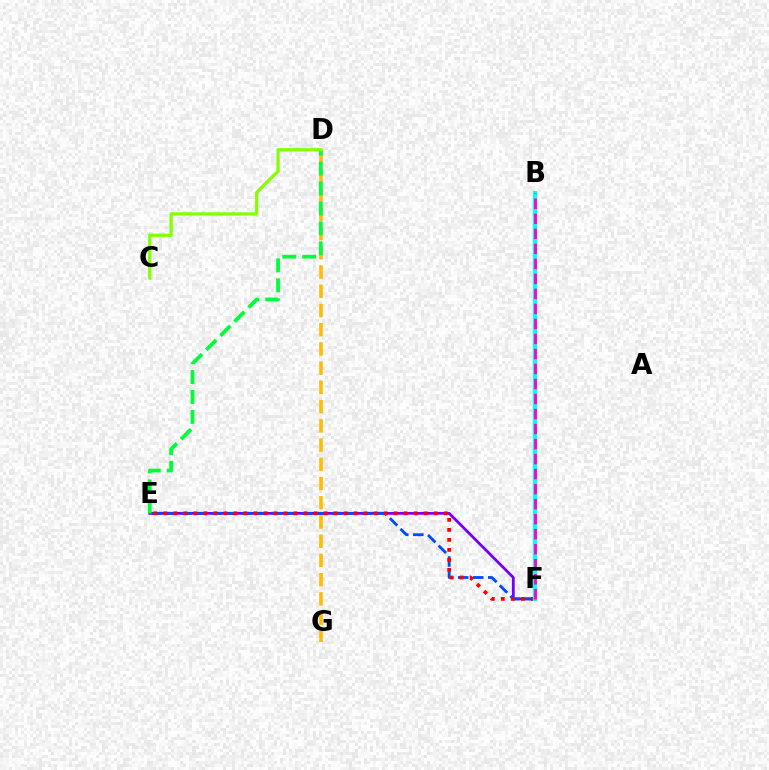{('D', 'G'): [{'color': '#ffbd00', 'line_style': 'dashed', 'thickness': 2.61}], ('E', 'F'): [{'color': '#7200ff', 'line_style': 'solid', 'thickness': 1.99}, {'color': '#004bff', 'line_style': 'dashed', 'thickness': 2.04}, {'color': '#ff0000', 'line_style': 'dotted', 'thickness': 2.72}], ('D', 'E'): [{'color': '#00ff39', 'line_style': 'dashed', 'thickness': 2.71}], ('B', 'F'): [{'color': '#00fff6', 'line_style': 'solid', 'thickness': 2.96}, {'color': '#ff00cf', 'line_style': 'dashed', 'thickness': 2.04}], ('C', 'D'): [{'color': '#84ff00', 'line_style': 'solid', 'thickness': 2.29}]}